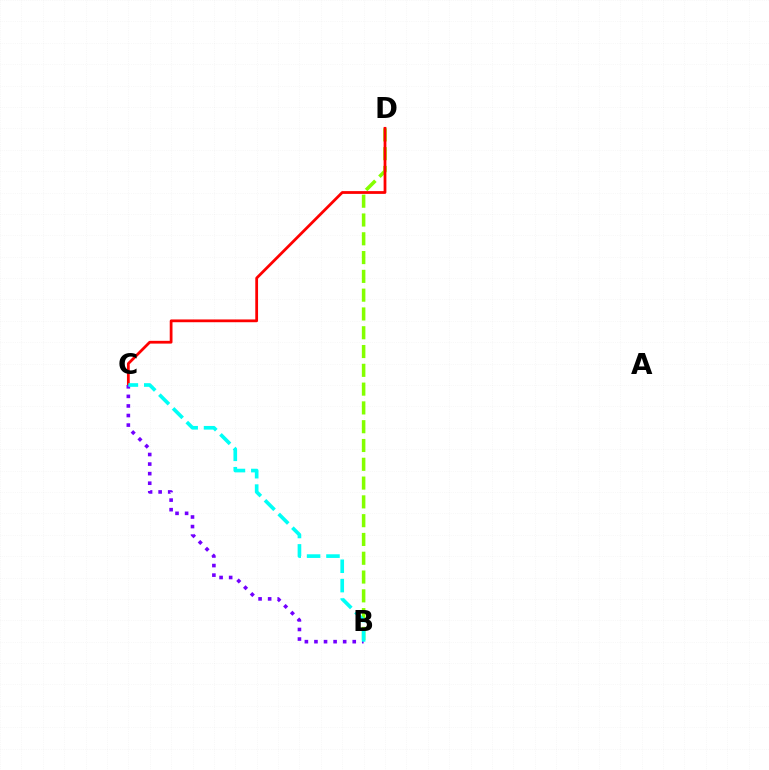{('B', 'D'): [{'color': '#84ff00', 'line_style': 'dashed', 'thickness': 2.55}], ('C', 'D'): [{'color': '#ff0000', 'line_style': 'solid', 'thickness': 2.0}], ('B', 'C'): [{'color': '#7200ff', 'line_style': 'dotted', 'thickness': 2.6}, {'color': '#00fff6', 'line_style': 'dashed', 'thickness': 2.63}]}